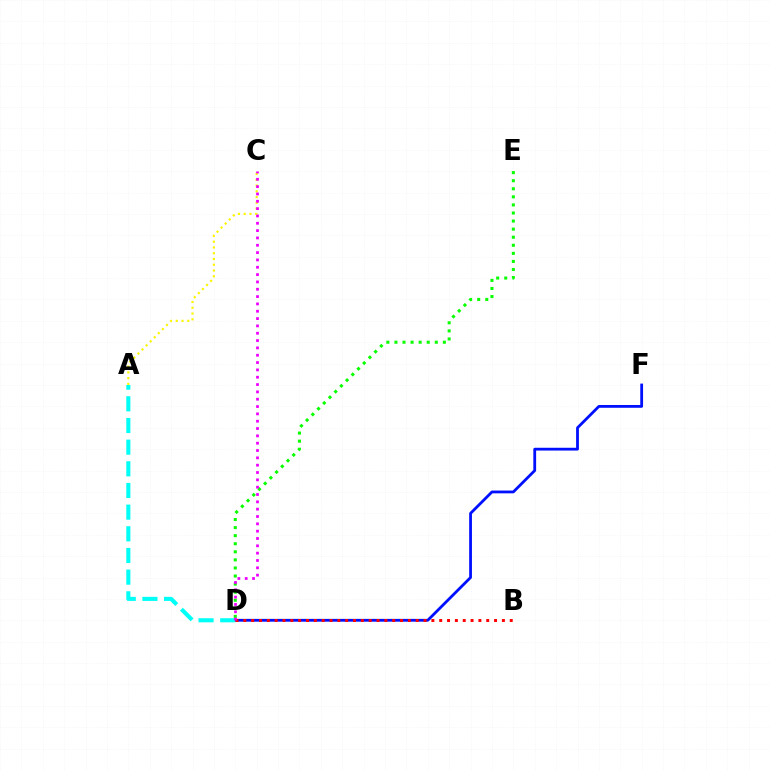{('D', 'F'): [{'color': '#0010ff', 'line_style': 'solid', 'thickness': 2.01}], ('A', 'C'): [{'color': '#fcf500', 'line_style': 'dotted', 'thickness': 1.57}], ('A', 'D'): [{'color': '#00fff6', 'line_style': 'dashed', 'thickness': 2.94}], ('D', 'E'): [{'color': '#08ff00', 'line_style': 'dotted', 'thickness': 2.19}], ('B', 'D'): [{'color': '#ff0000', 'line_style': 'dotted', 'thickness': 2.13}], ('C', 'D'): [{'color': '#ee00ff', 'line_style': 'dotted', 'thickness': 1.99}]}